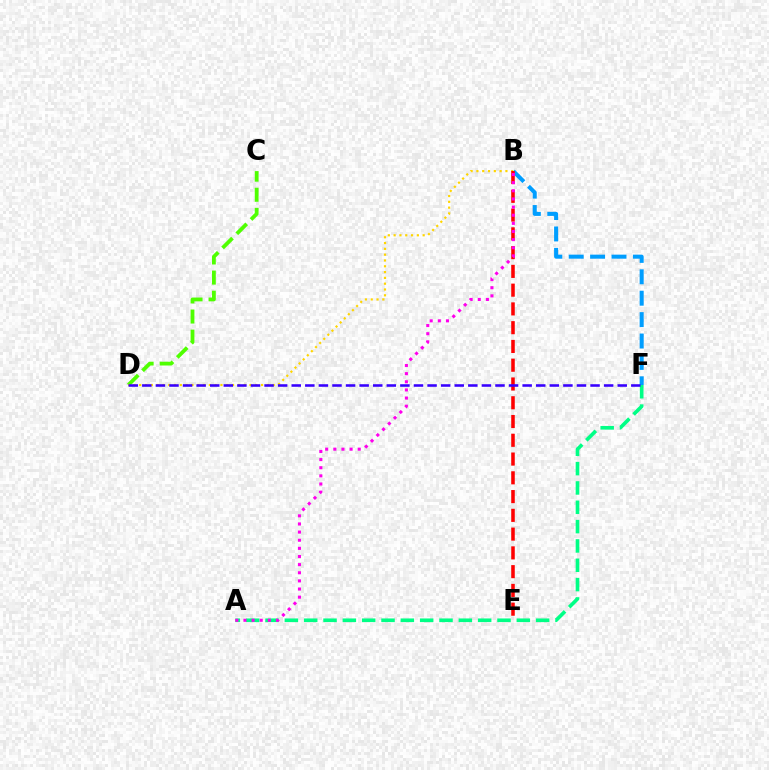{('C', 'D'): [{'color': '#4fff00', 'line_style': 'dashed', 'thickness': 2.73}], ('B', 'F'): [{'color': '#009eff', 'line_style': 'dashed', 'thickness': 2.91}], ('B', 'D'): [{'color': '#ffd500', 'line_style': 'dotted', 'thickness': 1.58}], ('A', 'F'): [{'color': '#00ff86', 'line_style': 'dashed', 'thickness': 2.63}], ('B', 'E'): [{'color': '#ff0000', 'line_style': 'dashed', 'thickness': 2.55}], ('A', 'B'): [{'color': '#ff00ed', 'line_style': 'dotted', 'thickness': 2.21}], ('D', 'F'): [{'color': '#3700ff', 'line_style': 'dashed', 'thickness': 1.85}]}